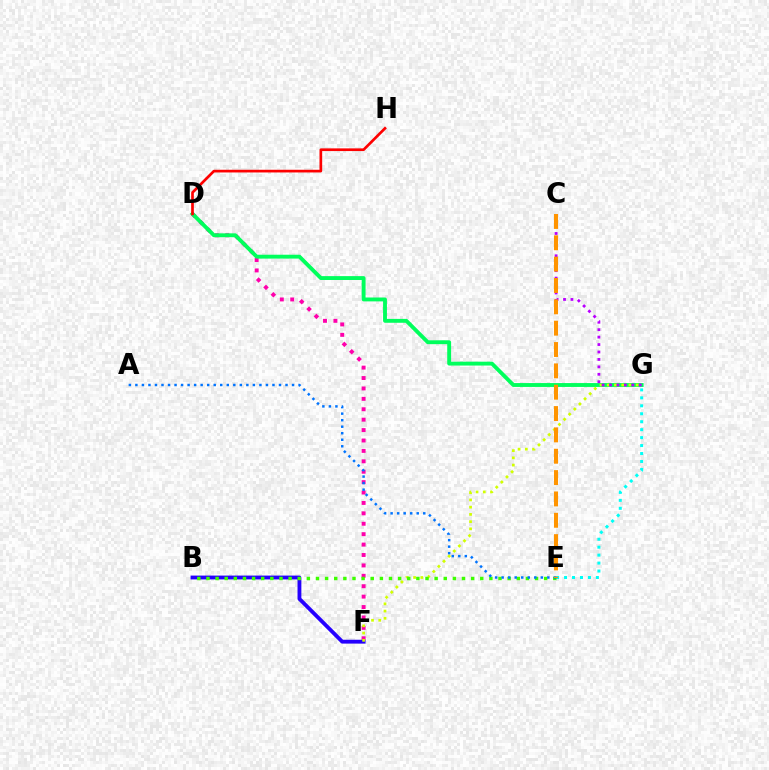{('D', 'F'): [{'color': '#ff00ac', 'line_style': 'dotted', 'thickness': 2.83}], ('D', 'G'): [{'color': '#00ff5c', 'line_style': 'solid', 'thickness': 2.79}], ('B', 'F'): [{'color': '#2500ff', 'line_style': 'solid', 'thickness': 2.76}], ('E', 'G'): [{'color': '#00fff6', 'line_style': 'dotted', 'thickness': 2.16}], ('F', 'G'): [{'color': '#d1ff00', 'line_style': 'dotted', 'thickness': 1.96}], ('B', 'E'): [{'color': '#3dff00', 'line_style': 'dotted', 'thickness': 2.48}], ('A', 'E'): [{'color': '#0074ff', 'line_style': 'dotted', 'thickness': 1.77}], ('D', 'H'): [{'color': '#ff0000', 'line_style': 'solid', 'thickness': 1.94}], ('C', 'G'): [{'color': '#b900ff', 'line_style': 'dotted', 'thickness': 2.02}], ('C', 'E'): [{'color': '#ff9400', 'line_style': 'dashed', 'thickness': 2.9}]}